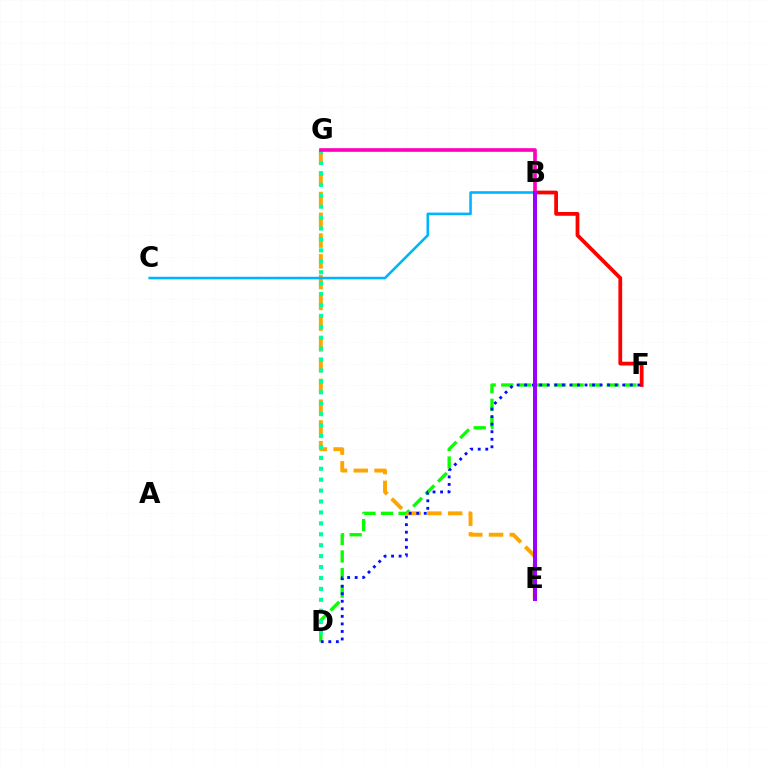{('B', 'F'): [{'color': '#ff0000', 'line_style': 'solid', 'thickness': 2.72}], ('D', 'F'): [{'color': '#08ff00', 'line_style': 'dashed', 'thickness': 2.39}, {'color': '#0010ff', 'line_style': 'dotted', 'thickness': 2.05}], ('E', 'G'): [{'color': '#ffa500', 'line_style': 'dashed', 'thickness': 2.82}], ('D', 'G'): [{'color': '#00ff9d', 'line_style': 'dotted', 'thickness': 2.97}], ('B', 'C'): [{'color': '#00b5ff', 'line_style': 'solid', 'thickness': 1.87}], ('B', 'E'): [{'color': '#b3ff00', 'line_style': 'dotted', 'thickness': 2.96}, {'color': '#9b00ff', 'line_style': 'solid', 'thickness': 2.87}], ('B', 'G'): [{'color': '#ff00bd', 'line_style': 'solid', 'thickness': 2.63}]}